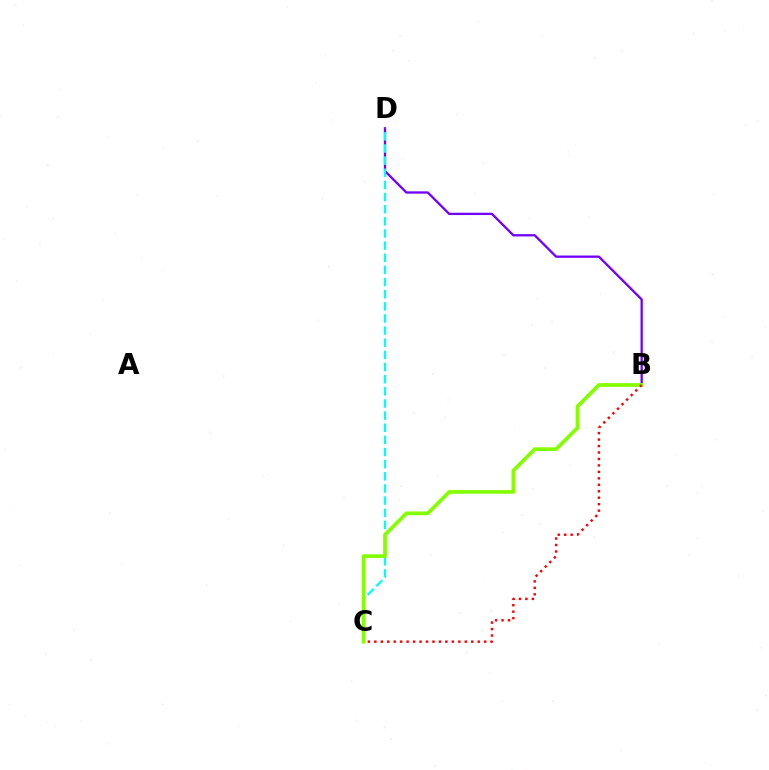{('B', 'D'): [{'color': '#7200ff', 'line_style': 'solid', 'thickness': 1.66}], ('C', 'D'): [{'color': '#00fff6', 'line_style': 'dashed', 'thickness': 1.65}], ('B', 'C'): [{'color': '#84ff00', 'line_style': 'solid', 'thickness': 2.67}, {'color': '#ff0000', 'line_style': 'dotted', 'thickness': 1.76}]}